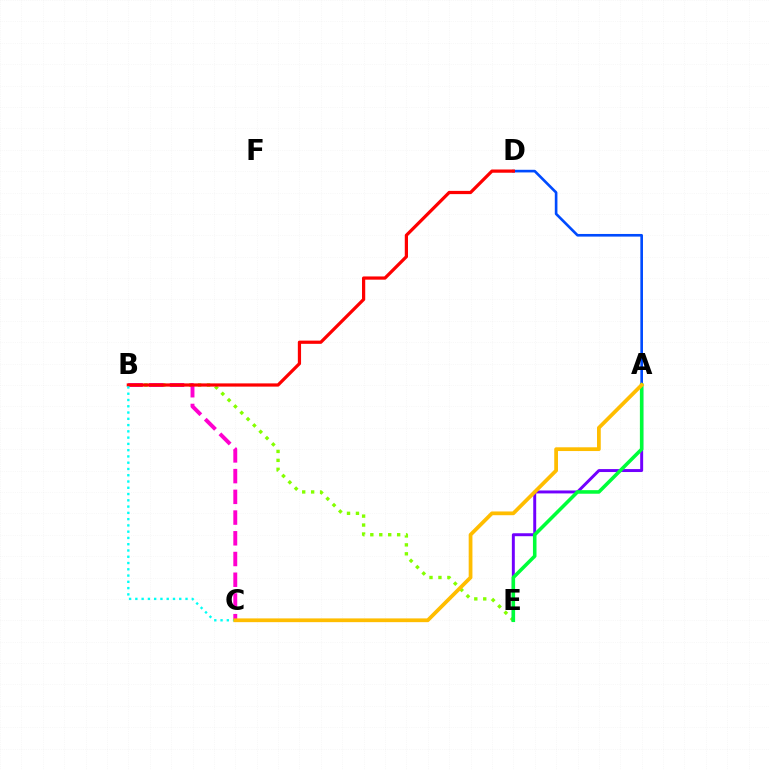{('B', 'E'): [{'color': '#84ff00', 'line_style': 'dotted', 'thickness': 2.43}], ('B', 'C'): [{'color': '#ff00cf', 'line_style': 'dashed', 'thickness': 2.82}, {'color': '#00fff6', 'line_style': 'dotted', 'thickness': 1.7}], ('A', 'D'): [{'color': '#004bff', 'line_style': 'solid', 'thickness': 1.9}], ('B', 'D'): [{'color': '#ff0000', 'line_style': 'solid', 'thickness': 2.32}], ('A', 'E'): [{'color': '#7200ff', 'line_style': 'solid', 'thickness': 2.13}, {'color': '#00ff39', 'line_style': 'solid', 'thickness': 2.57}], ('A', 'C'): [{'color': '#ffbd00', 'line_style': 'solid', 'thickness': 2.7}]}